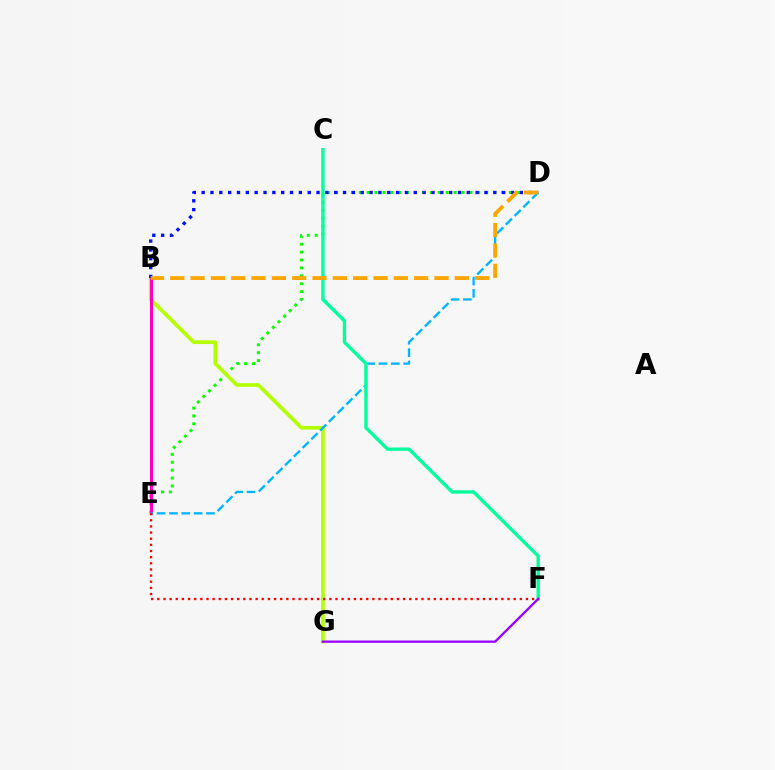{('D', 'E'): [{'color': '#08ff00', 'line_style': 'dotted', 'thickness': 2.15}, {'color': '#00b5ff', 'line_style': 'dashed', 'thickness': 1.68}], ('B', 'G'): [{'color': '#b3ff00', 'line_style': 'solid', 'thickness': 2.64}], ('B', 'E'): [{'color': '#ff00bd', 'line_style': 'solid', 'thickness': 2.17}], ('C', 'F'): [{'color': '#00ff9d', 'line_style': 'solid', 'thickness': 2.41}], ('B', 'D'): [{'color': '#0010ff', 'line_style': 'dotted', 'thickness': 2.4}, {'color': '#ffa500', 'line_style': 'dashed', 'thickness': 2.76}], ('F', 'G'): [{'color': '#9b00ff', 'line_style': 'solid', 'thickness': 1.66}], ('E', 'F'): [{'color': '#ff0000', 'line_style': 'dotted', 'thickness': 1.67}]}